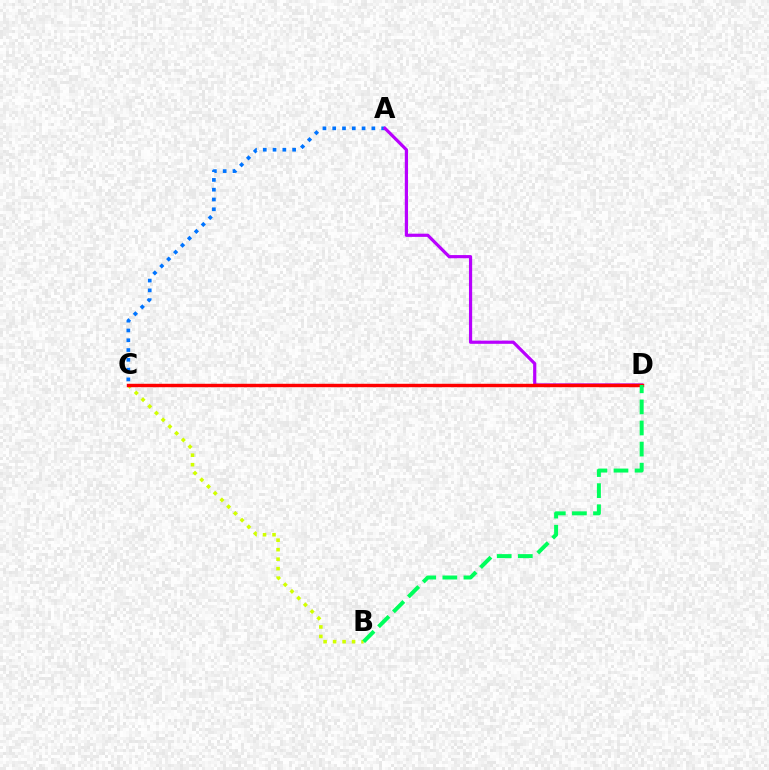{('A', 'C'): [{'color': '#0074ff', 'line_style': 'dotted', 'thickness': 2.66}], ('A', 'D'): [{'color': '#b900ff', 'line_style': 'solid', 'thickness': 2.3}], ('B', 'C'): [{'color': '#d1ff00', 'line_style': 'dotted', 'thickness': 2.58}], ('C', 'D'): [{'color': '#ff0000', 'line_style': 'solid', 'thickness': 2.46}], ('B', 'D'): [{'color': '#00ff5c', 'line_style': 'dashed', 'thickness': 2.86}]}